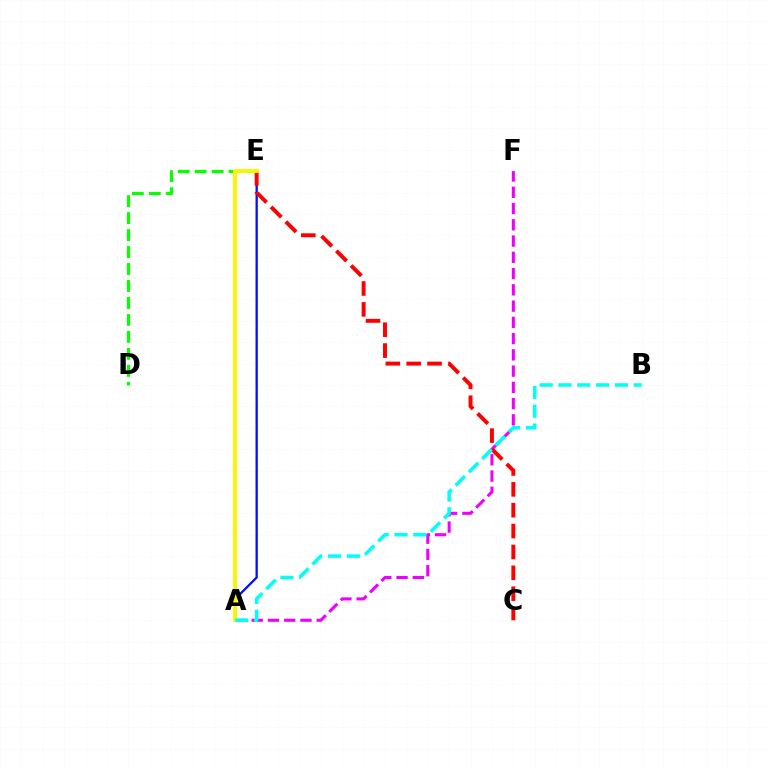{('D', 'E'): [{'color': '#08ff00', 'line_style': 'dashed', 'thickness': 2.31}], ('A', 'E'): [{'color': '#0010ff', 'line_style': 'solid', 'thickness': 1.65}, {'color': '#fcf500', 'line_style': 'solid', 'thickness': 2.79}], ('A', 'F'): [{'color': '#ee00ff', 'line_style': 'dashed', 'thickness': 2.21}], ('C', 'E'): [{'color': '#ff0000', 'line_style': 'dashed', 'thickness': 2.83}], ('A', 'B'): [{'color': '#00fff6', 'line_style': 'dashed', 'thickness': 2.56}]}